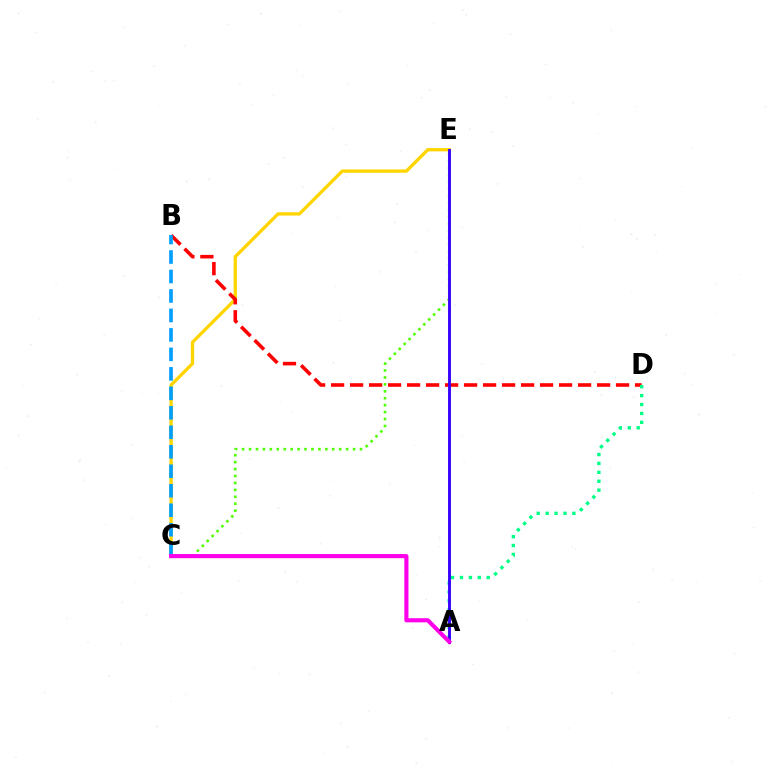{('C', 'E'): [{'color': '#4fff00', 'line_style': 'dotted', 'thickness': 1.88}, {'color': '#ffd500', 'line_style': 'solid', 'thickness': 2.4}], ('B', 'D'): [{'color': '#ff0000', 'line_style': 'dashed', 'thickness': 2.58}], ('A', 'D'): [{'color': '#00ff86', 'line_style': 'dotted', 'thickness': 2.42}], ('B', 'C'): [{'color': '#009eff', 'line_style': 'dashed', 'thickness': 2.65}], ('A', 'E'): [{'color': '#3700ff', 'line_style': 'solid', 'thickness': 2.08}], ('A', 'C'): [{'color': '#ff00ed', 'line_style': 'solid', 'thickness': 2.99}]}